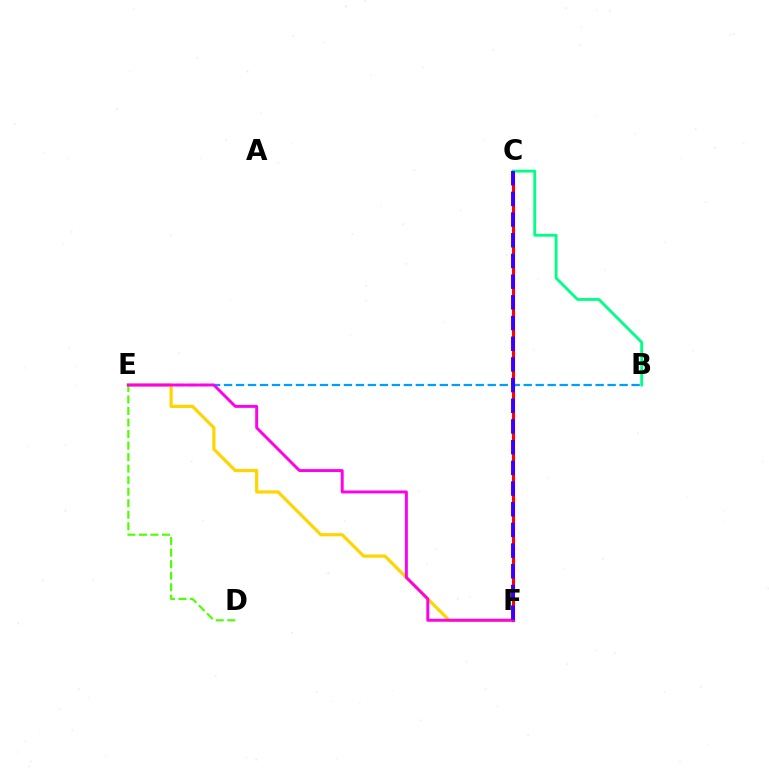{('B', 'E'): [{'color': '#009eff', 'line_style': 'dashed', 'thickness': 1.63}], ('E', 'F'): [{'color': '#ffd500', 'line_style': 'solid', 'thickness': 2.3}, {'color': '#ff00ed', 'line_style': 'solid', 'thickness': 2.11}], ('C', 'F'): [{'color': '#ff0000', 'line_style': 'solid', 'thickness': 2.25}, {'color': '#3700ff', 'line_style': 'dashed', 'thickness': 2.81}], ('B', 'C'): [{'color': '#00ff86', 'line_style': 'solid', 'thickness': 2.05}], ('D', 'E'): [{'color': '#4fff00', 'line_style': 'dashed', 'thickness': 1.57}]}